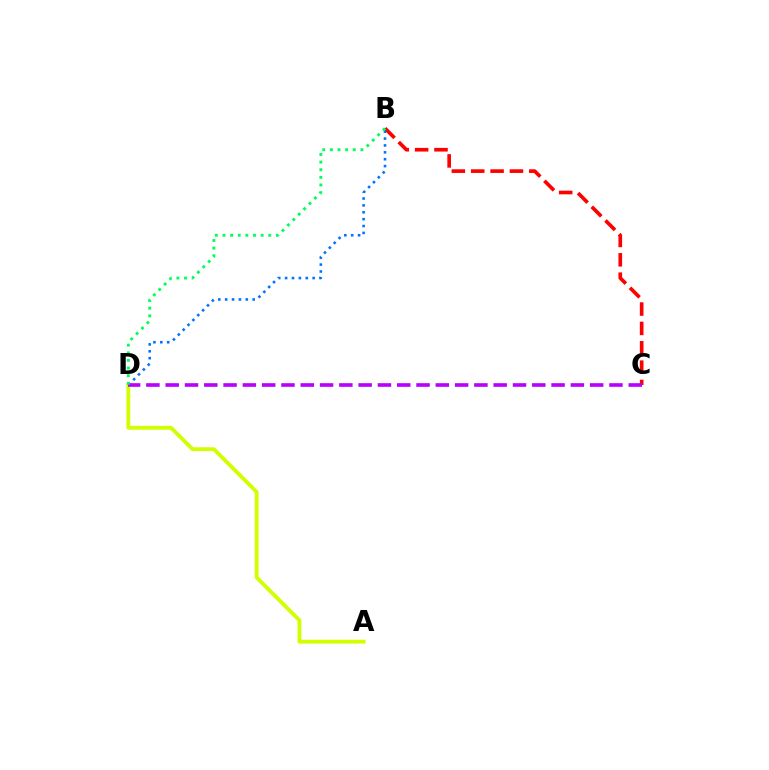{('A', 'D'): [{'color': '#d1ff00', 'line_style': 'solid', 'thickness': 2.76}], ('B', 'C'): [{'color': '#ff0000', 'line_style': 'dashed', 'thickness': 2.63}], ('B', 'D'): [{'color': '#0074ff', 'line_style': 'dotted', 'thickness': 1.87}, {'color': '#00ff5c', 'line_style': 'dotted', 'thickness': 2.07}], ('C', 'D'): [{'color': '#b900ff', 'line_style': 'dashed', 'thickness': 2.62}]}